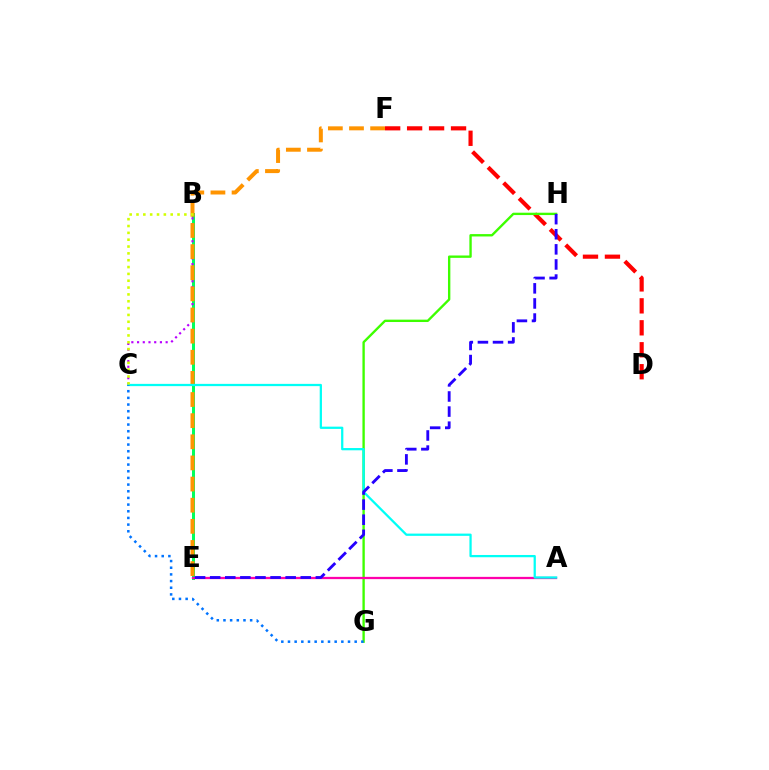{('B', 'E'): [{'color': '#00ff5c', 'line_style': 'solid', 'thickness': 2.16}], ('B', 'C'): [{'color': '#b900ff', 'line_style': 'dotted', 'thickness': 1.55}, {'color': '#d1ff00', 'line_style': 'dotted', 'thickness': 1.86}], ('D', 'F'): [{'color': '#ff0000', 'line_style': 'dashed', 'thickness': 2.98}], ('G', 'H'): [{'color': '#3dff00', 'line_style': 'solid', 'thickness': 1.7}], ('A', 'E'): [{'color': '#ff00ac', 'line_style': 'solid', 'thickness': 1.63}], ('E', 'F'): [{'color': '#ff9400', 'line_style': 'dashed', 'thickness': 2.87}], ('A', 'C'): [{'color': '#00fff6', 'line_style': 'solid', 'thickness': 1.63}], ('E', 'H'): [{'color': '#2500ff', 'line_style': 'dashed', 'thickness': 2.05}], ('C', 'G'): [{'color': '#0074ff', 'line_style': 'dotted', 'thickness': 1.81}]}